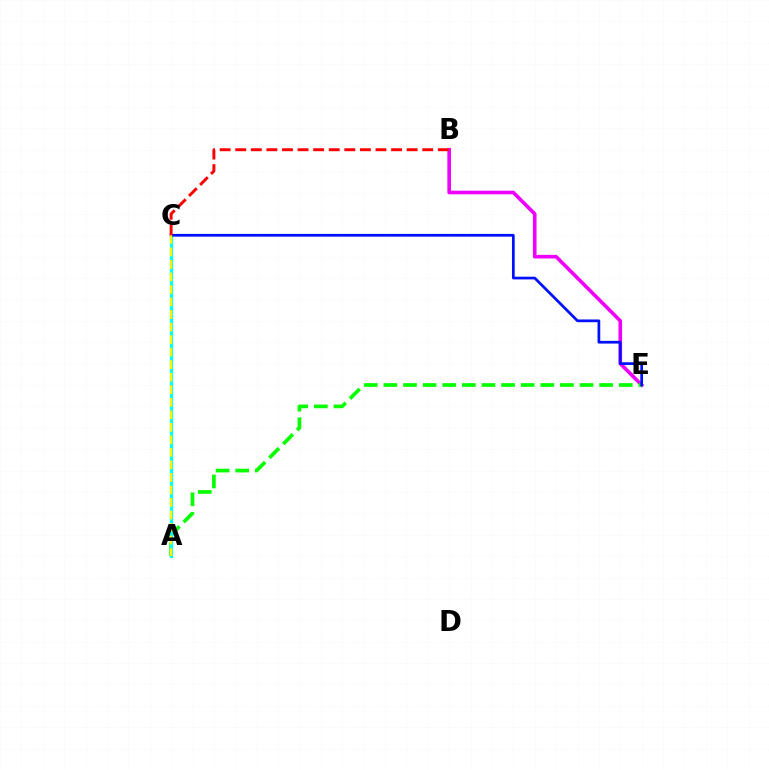{('B', 'E'): [{'color': '#ee00ff', 'line_style': 'solid', 'thickness': 2.61}], ('A', 'E'): [{'color': '#08ff00', 'line_style': 'dashed', 'thickness': 2.66}], ('A', 'C'): [{'color': '#00fff6', 'line_style': 'solid', 'thickness': 2.36}, {'color': '#fcf500', 'line_style': 'dashed', 'thickness': 1.7}], ('C', 'E'): [{'color': '#0010ff', 'line_style': 'solid', 'thickness': 1.96}], ('B', 'C'): [{'color': '#ff0000', 'line_style': 'dashed', 'thickness': 2.12}]}